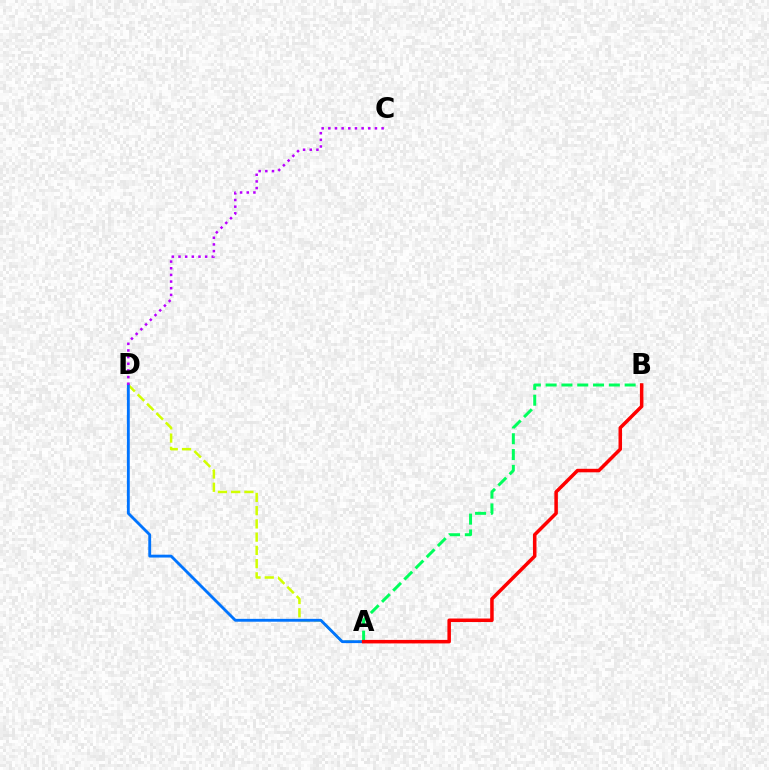{('A', 'D'): [{'color': '#d1ff00', 'line_style': 'dashed', 'thickness': 1.8}, {'color': '#0074ff', 'line_style': 'solid', 'thickness': 2.06}], ('A', 'B'): [{'color': '#00ff5c', 'line_style': 'dashed', 'thickness': 2.15}, {'color': '#ff0000', 'line_style': 'solid', 'thickness': 2.53}], ('C', 'D'): [{'color': '#b900ff', 'line_style': 'dotted', 'thickness': 1.81}]}